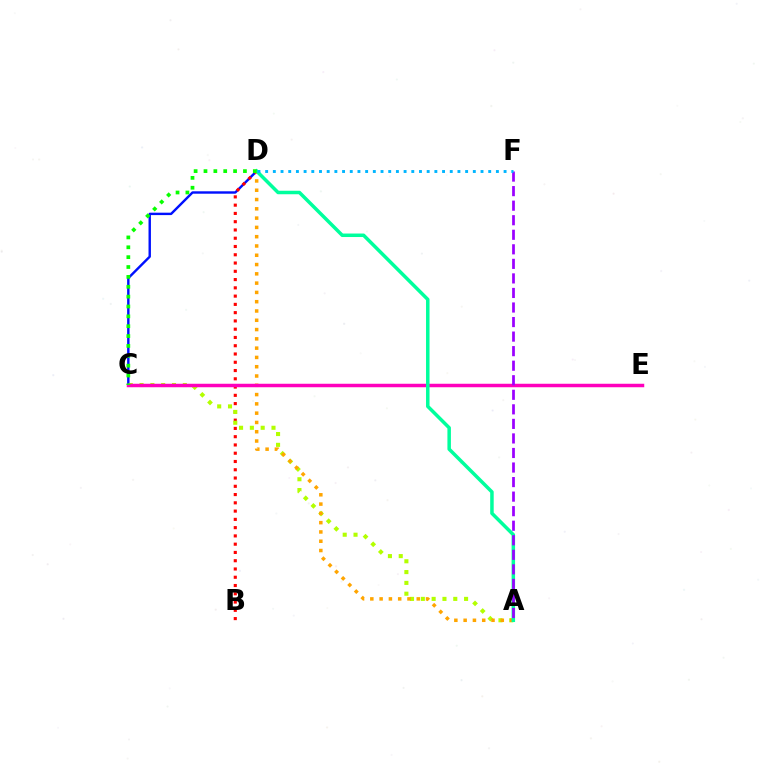{('C', 'D'): [{'color': '#0010ff', 'line_style': 'solid', 'thickness': 1.74}, {'color': '#08ff00', 'line_style': 'dotted', 'thickness': 2.68}], ('B', 'D'): [{'color': '#ff0000', 'line_style': 'dotted', 'thickness': 2.25}], ('A', 'C'): [{'color': '#b3ff00', 'line_style': 'dotted', 'thickness': 2.94}], ('A', 'D'): [{'color': '#ffa500', 'line_style': 'dotted', 'thickness': 2.52}, {'color': '#00ff9d', 'line_style': 'solid', 'thickness': 2.52}], ('C', 'E'): [{'color': '#ff00bd', 'line_style': 'solid', 'thickness': 2.51}], ('A', 'F'): [{'color': '#9b00ff', 'line_style': 'dashed', 'thickness': 1.98}], ('D', 'F'): [{'color': '#00b5ff', 'line_style': 'dotted', 'thickness': 2.09}]}